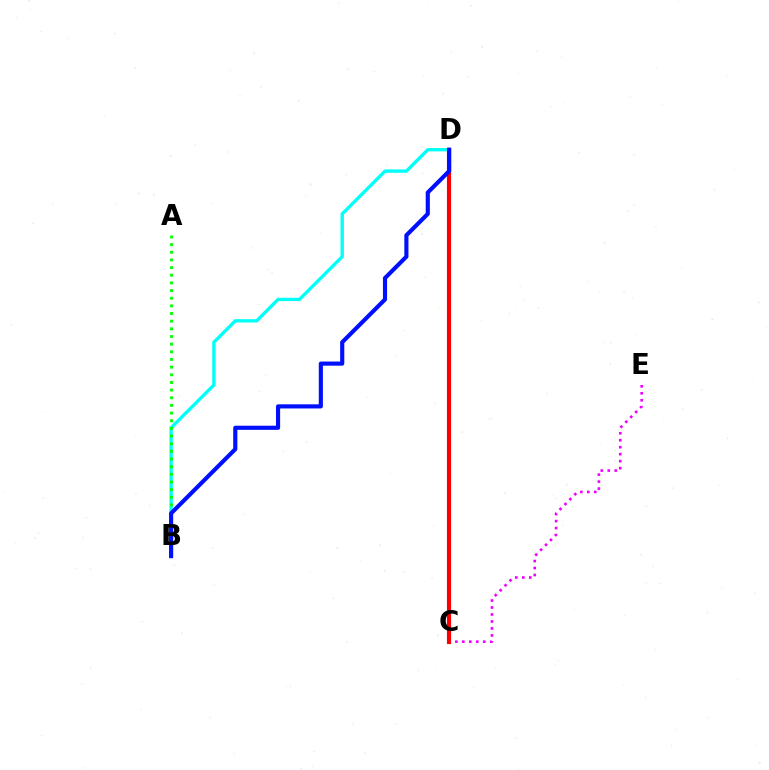{('B', 'D'): [{'color': '#00fff6', 'line_style': 'solid', 'thickness': 2.41}, {'color': '#0010ff', 'line_style': 'solid', 'thickness': 2.98}], ('C', 'D'): [{'color': '#fcf500', 'line_style': 'dotted', 'thickness': 2.64}, {'color': '#ff0000', 'line_style': 'solid', 'thickness': 2.97}], ('A', 'B'): [{'color': '#08ff00', 'line_style': 'dotted', 'thickness': 2.08}], ('C', 'E'): [{'color': '#ee00ff', 'line_style': 'dotted', 'thickness': 1.89}]}